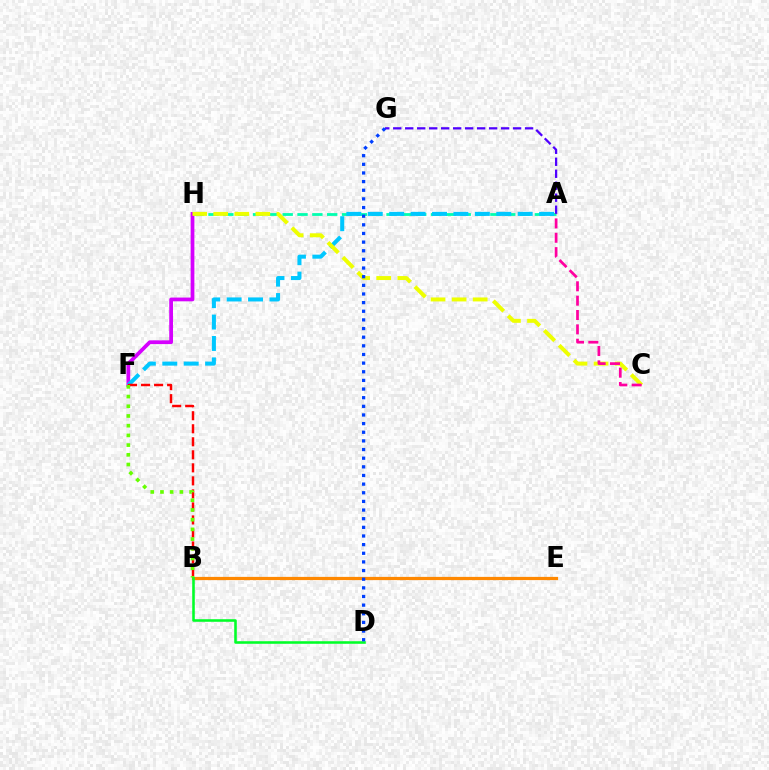{('A', 'H'): [{'color': '#00ffaf', 'line_style': 'dashed', 'thickness': 2.02}], ('F', 'H'): [{'color': '#d600ff', 'line_style': 'solid', 'thickness': 2.7}], ('A', 'F'): [{'color': '#00c7ff', 'line_style': 'dashed', 'thickness': 2.91}], ('C', 'H'): [{'color': '#eeff00', 'line_style': 'dashed', 'thickness': 2.86}], ('B', 'E'): [{'color': '#ff8800', 'line_style': 'solid', 'thickness': 2.32}], ('B', 'F'): [{'color': '#ff0000', 'line_style': 'dashed', 'thickness': 1.77}, {'color': '#66ff00', 'line_style': 'dotted', 'thickness': 2.64}], ('B', 'D'): [{'color': '#00ff27', 'line_style': 'solid', 'thickness': 1.85}], ('A', 'G'): [{'color': '#4f00ff', 'line_style': 'dashed', 'thickness': 1.63}], ('A', 'C'): [{'color': '#ff00a0', 'line_style': 'dashed', 'thickness': 1.95}], ('D', 'G'): [{'color': '#003fff', 'line_style': 'dotted', 'thickness': 2.35}]}